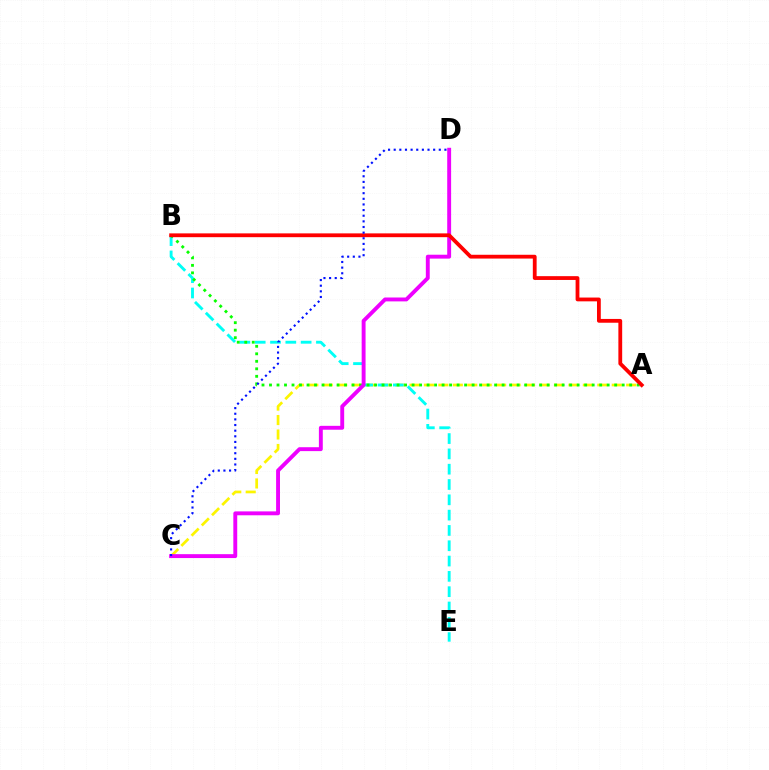{('A', 'C'): [{'color': '#fcf500', 'line_style': 'dashed', 'thickness': 1.96}], ('B', 'E'): [{'color': '#00fff6', 'line_style': 'dashed', 'thickness': 2.08}], ('A', 'B'): [{'color': '#08ff00', 'line_style': 'dotted', 'thickness': 2.04}, {'color': '#ff0000', 'line_style': 'solid', 'thickness': 2.73}], ('C', 'D'): [{'color': '#ee00ff', 'line_style': 'solid', 'thickness': 2.8}, {'color': '#0010ff', 'line_style': 'dotted', 'thickness': 1.53}]}